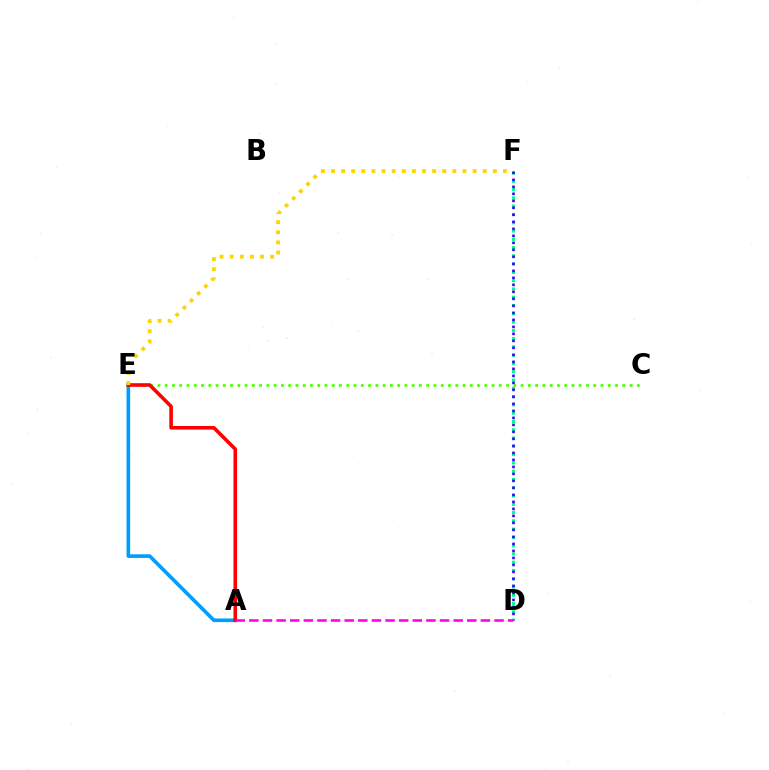{('C', 'E'): [{'color': '#4fff00', 'line_style': 'dotted', 'thickness': 1.97}], ('A', 'E'): [{'color': '#009eff', 'line_style': 'solid', 'thickness': 2.62}, {'color': '#ff0000', 'line_style': 'solid', 'thickness': 2.58}], ('E', 'F'): [{'color': '#ffd500', 'line_style': 'dotted', 'thickness': 2.75}], ('D', 'F'): [{'color': '#00ff86', 'line_style': 'dotted', 'thickness': 2.25}, {'color': '#3700ff', 'line_style': 'dotted', 'thickness': 1.9}], ('A', 'D'): [{'color': '#ff00ed', 'line_style': 'dashed', 'thickness': 1.85}]}